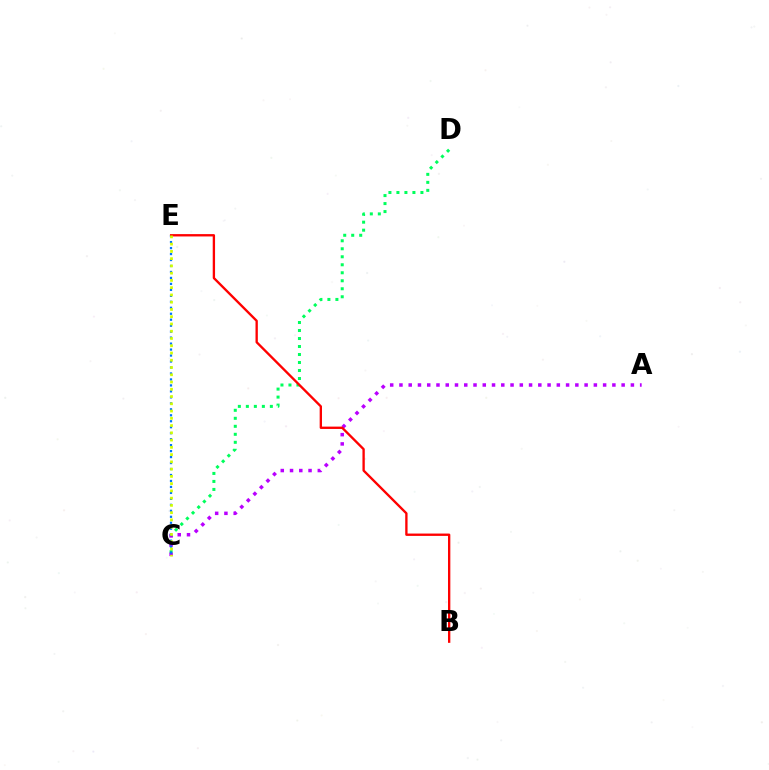{('C', 'D'): [{'color': '#00ff5c', 'line_style': 'dotted', 'thickness': 2.17}], ('A', 'C'): [{'color': '#b900ff', 'line_style': 'dotted', 'thickness': 2.52}], ('C', 'E'): [{'color': '#0074ff', 'line_style': 'dotted', 'thickness': 1.62}, {'color': '#d1ff00', 'line_style': 'dotted', 'thickness': 1.97}], ('B', 'E'): [{'color': '#ff0000', 'line_style': 'solid', 'thickness': 1.69}]}